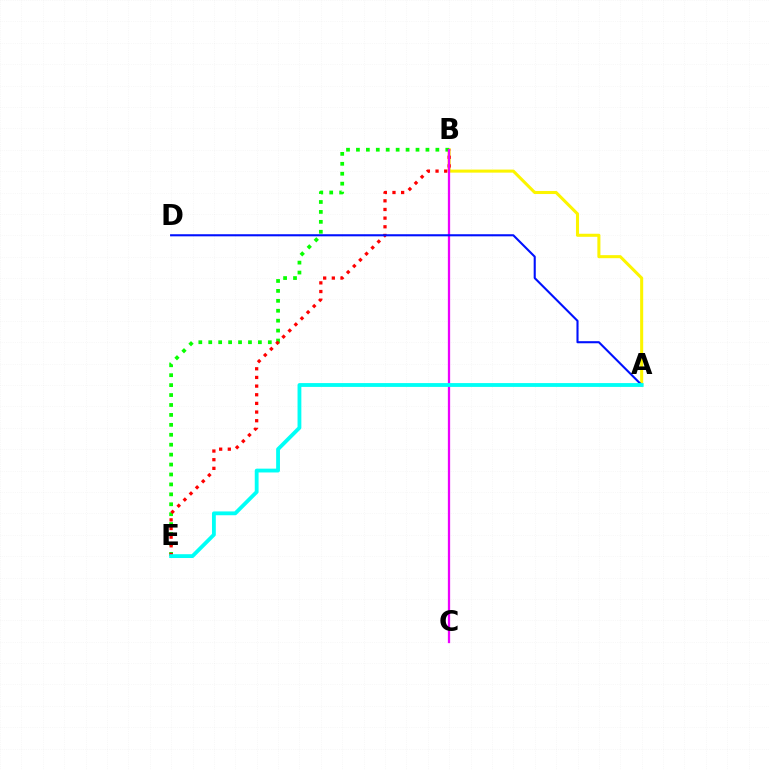{('A', 'B'): [{'color': '#fcf500', 'line_style': 'solid', 'thickness': 2.2}], ('B', 'E'): [{'color': '#08ff00', 'line_style': 'dotted', 'thickness': 2.7}, {'color': '#ff0000', 'line_style': 'dotted', 'thickness': 2.35}], ('B', 'C'): [{'color': '#ee00ff', 'line_style': 'solid', 'thickness': 1.63}], ('A', 'D'): [{'color': '#0010ff', 'line_style': 'solid', 'thickness': 1.51}], ('A', 'E'): [{'color': '#00fff6', 'line_style': 'solid', 'thickness': 2.75}]}